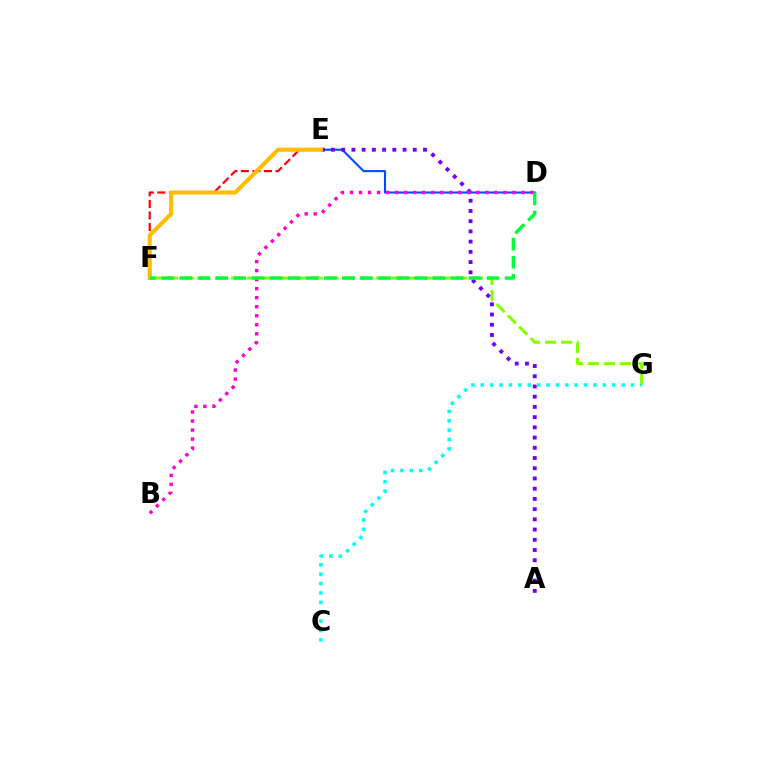{('D', 'E'): [{'color': '#004bff', 'line_style': 'solid', 'thickness': 1.51}], ('F', 'G'): [{'color': '#84ff00', 'line_style': 'dashed', 'thickness': 2.18}], ('A', 'E'): [{'color': '#7200ff', 'line_style': 'dotted', 'thickness': 2.78}], ('E', 'F'): [{'color': '#ff0000', 'line_style': 'dashed', 'thickness': 1.57}, {'color': '#ffbd00', 'line_style': 'solid', 'thickness': 2.96}], ('B', 'D'): [{'color': '#ff00cf', 'line_style': 'dotted', 'thickness': 2.45}], ('C', 'G'): [{'color': '#00fff6', 'line_style': 'dotted', 'thickness': 2.55}], ('D', 'F'): [{'color': '#00ff39', 'line_style': 'dashed', 'thickness': 2.46}]}